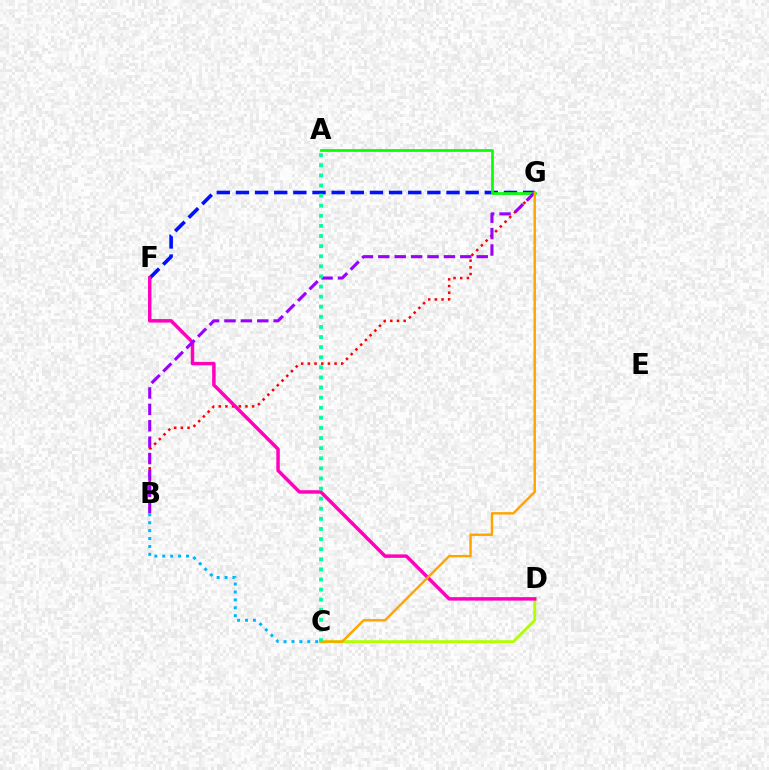{('B', 'G'): [{'color': '#ff0000', 'line_style': 'dotted', 'thickness': 1.81}, {'color': '#9b00ff', 'line_style': 'dashed', 'thickness': 2.23}], ('C', 'D'): [{'color': '#b3ff00', 'line_style': 'solid', 'thickness': 2.09}], ('F', 'G'): [{'color': '#0010ff', 'line_style': 'dashed', 'thickness': 2.6}], ('A', 'G'): [{'color': '#08ff00', 'line_style': 'solid', 'thickness': 1.95}], ('D', 'F'): [{'color': '#ff00bd', 'line_style': 'solid', 'thickness': 2.5}], ('C', 'G'): [{'color': '#ffa500', 'line_style': 'solid', 'thickness': 1.75}], ('A', 'C'): [{'color': '#00ff9d', 'line_style': 'dotted', 'thickness': 2.74}], ('B', 'C'): [{'color': '#00b5ff', 'line_style': 'dotted', 'thickness': 2.15}]}